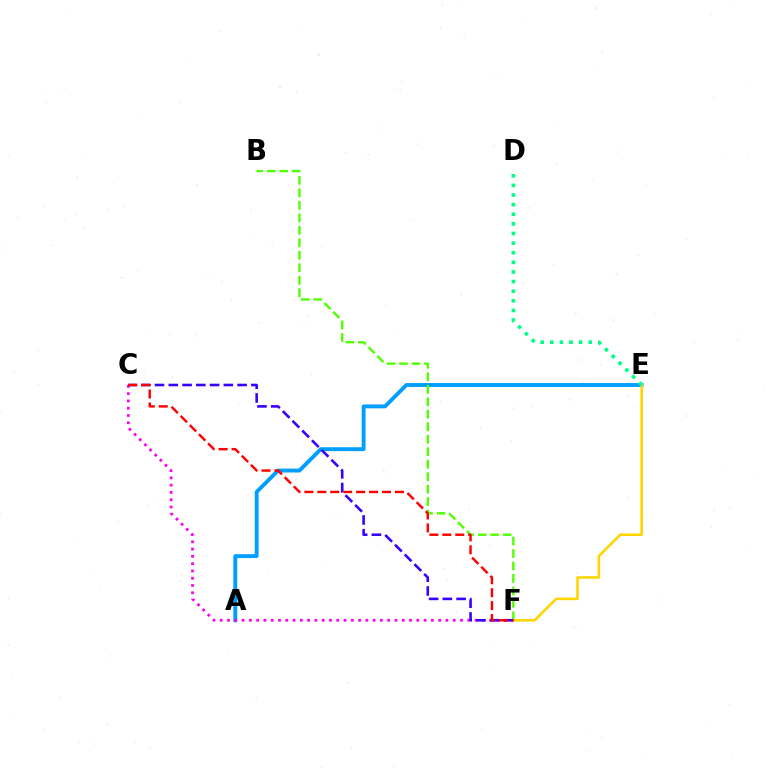{('A', 'E'): [{'color': '#009eff', 'line_style': 'solid', 'thickness': 2.79}], ('E', 'F'): [{'color': '#ffd500', 'line_style': 'solid', 'thickness': 1.86}], ('B', 'F'): [{'color': '#4fff00', 'line_style': 'dashed', 'thickness': 1.7}], ('C', 'F'): [{'color': '#ff00ed', 'line_style': 'dotted', 'thickness': 1.98}, {'color': '#3700ff', 'line_style': 'dashed', 'thickness': 1.87}, {'color': '#ff0000', 'line_style': 'dashed', 'thickness': 1.76}], ('D', 'E'): [{'color': '#00ff86', 'line_style': 'dotted', 'thickness': 2.61}]}